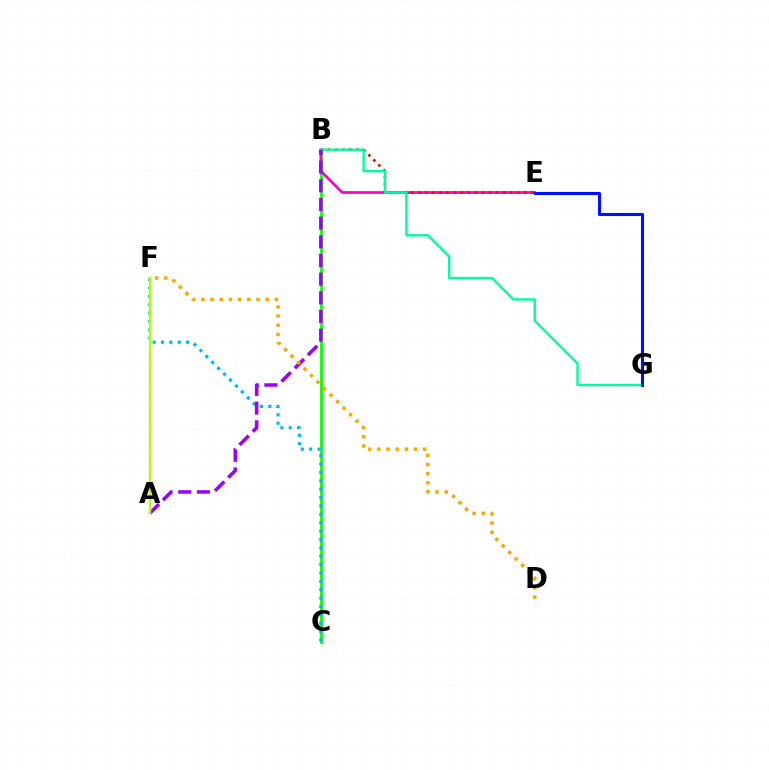{('B', 'C'): [{'color': '#08ff00', 'line_style': 'solid', 'thickness': 2.01}], ('B', 'E'): [{'color': '#ff00bd', 'line_style': 'solid', 'thickness': 1.94}, {'color': '#ff0000', 'line_style': 'dotted', 'thickness': 1.92}], ('B', 'G'): [{'color': '#00ff9d', 'line_style': 'solid', 'thickness': 1.73}], ('C', 'F'): [{'color': '#00b5ff', 'line_style': 'dotted', 'thickness': 2.27}], ('A', 'B'): [{'color': '#9b00ff', 'line_style': 'dashed', 'thickness': 2.54}], ('E', 'G'): [{'color': '#0010ff', 'line_style': 'solid', 'thickness': 2.21}], ('A', 'F'): [{'color': '#b3ff00', 'line_style': 'solid', 'thickness': 1.71}], ('D', 'F'): [{'color': '#ffa500', 'line_style': 'dotted', 'thickness': 2.5}]}